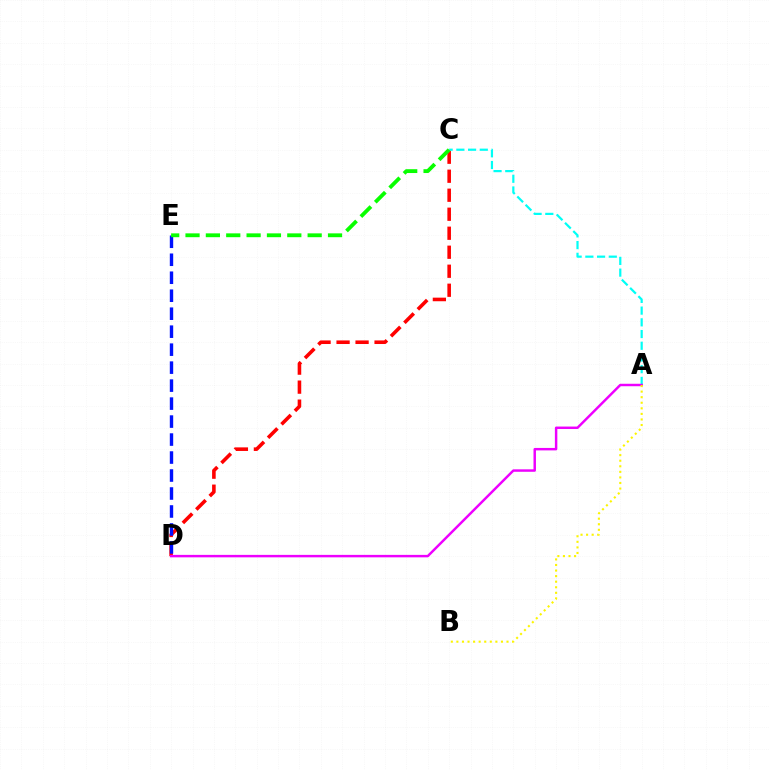{('C', 'D'): [{'color': '#ff0000', 'line_style': 'dashed', 'thickness': 2.58}], ('A', 'C'): [{'color': '#00fff6', 'line_style': 'dashed', 'thickness': 1.59}], ('D', 'E'): [{'color': '#0010ff', 'line_style': 'dashed', 'thickness': 2.44}], ('A', 'D'): [{'color': '#ee00ff', 'line_style': 'solid', 'thickness': 1.77}], ('A', 'B'): [{'color': '#fcf500', 'line_style': 'dotted', 'thickness': 1.51}], ('C', 'E'): [{'color': '#08ff00', 'line_style': 'dashed', 'thickness': 2.77}]}